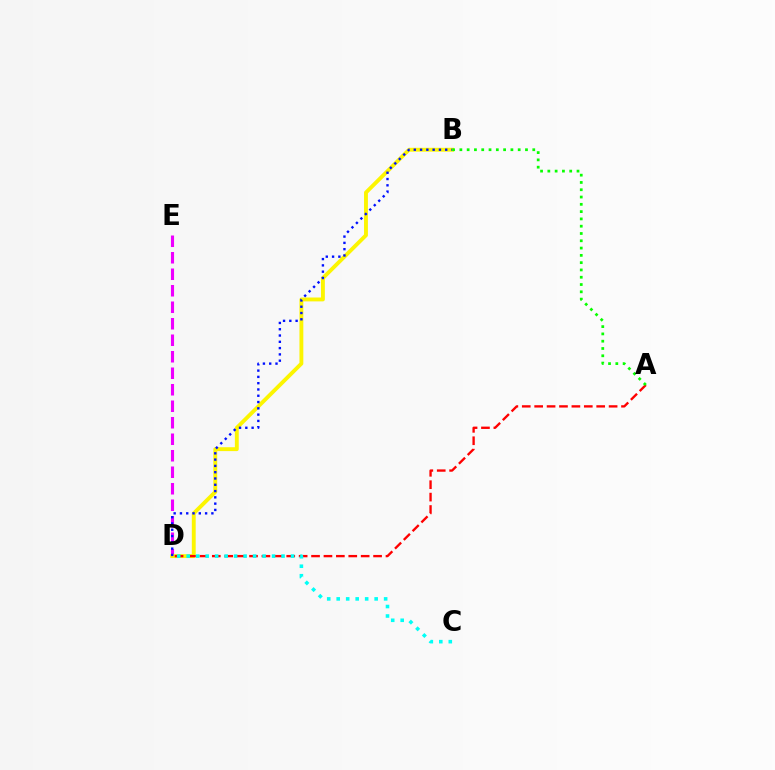{('D', 'E'): [{'color': '#ee00ff', 'line_style': 'dashed', 'thickness': 2.24}], ('B', 'D'): [{'color': '#fcf500', 'line_style': 'solid', 'thickness': 2.79}, {'color': '#0010ff', 'line_style': 'dotted', 'thickness': 1.71}], ('A', 'D'): [{'color': '#ff0000', 'line_style': 'dashed', 'thickness': 1.69}], ('A', 'B'): [{'color': '#08ff00', 'line_style': 'dotted', 'thickness': 1.98}], ('C', 'D'): [{'color': '#00fff6', 'line_style': 'dotted', 'thickness': 2.58}]}